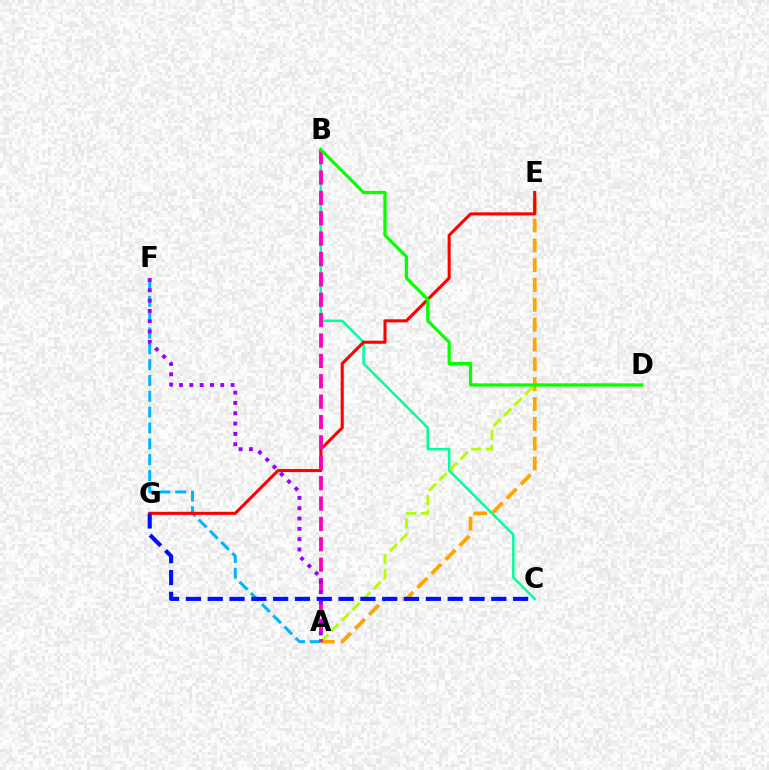{('B', 'C'): [{'color': '#00ff9d', 'line_style': 'solid', 'thickness': 1.81}], ('A', 'D'): [{'color': '#b3ff00', 'line_style': 'dashed', 'thickness': 2.02}], ('A', 'F'): [{'color': '#00b5ff', 'line_style': 'dashed', 'thickness': 2.15}, {'color': '#9b00ff', 'line_style': 'dotted', 'thickness': 2.8}], ('A', 'E'): [{'color': '#ffa500', 'line_style': 'dashed', 'thickness': 2.69}], ('E', 'G'): [{'color': '#ff0000', 'line_style': 'solid', 'thickness': 2.21}], ('A', 'B'): [{'color': '#ff00bd', 'line_style': 'dashed', 'thickness': 2.77}], ('C', 'G'): [{'color': '#0010ff', 'line_style': 'dashed', 'thickness': 2.96}], ('B', 'D'): [{'color': '#08ff00', 'line_style': 'solid', 'thickness': 2.33}]}